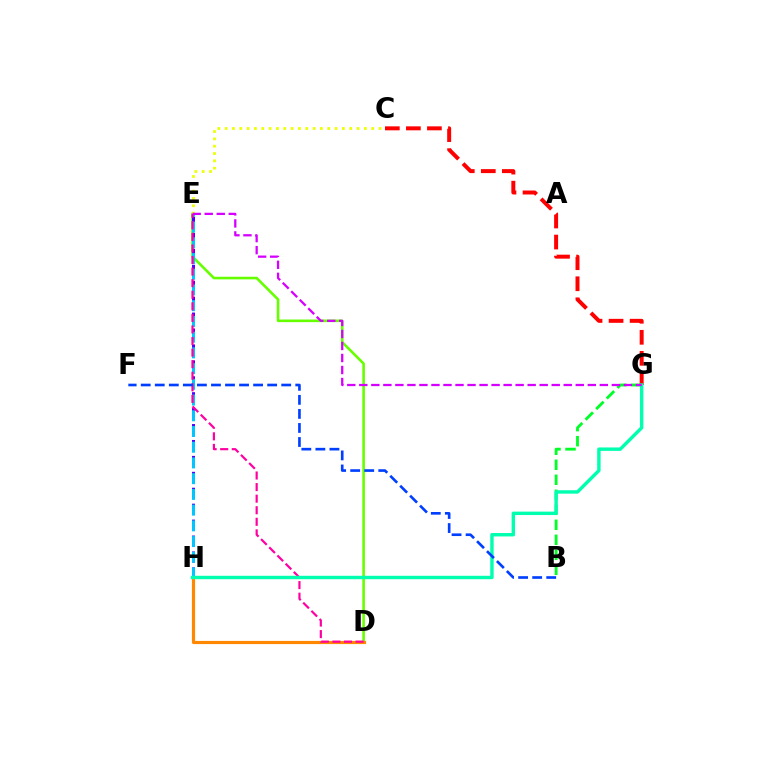{('D', 'E'): [{'color': '#66ff00', 'line_style': 'solid', 'thickness': 1.88}, {'color': '#ff00a0', 'line_style': 'dashed', 'thickness': 1.57}], ('D', 'H'): [{'color': '#ff8800', 'line_style': 'solid', 'thickness': 2.28}], ('E', 'H'): [{'color': '#4f00ff', 'line_style': 'dashed', 'thickness': 2.16}, {'color': '#00c7ff', 'line_style': 'dashed', 'thickness': 2.14}], ('C', 'G'): [{'color': '#ff0000', 'line_style': 'dashed', 'thickness': 2.86}], ('C', 'E'): [{'color': '#eeff00', 'line_style': 'dotted', 'thickness': 1.99}], ('B', 'G'): [{'color': '#00ff27', 'line_style': 'dashed', 'thickness': 2.04}], ('G', 'H'): [{'color': '#00ffaf', 'line_style': 'solid', 'thickness': 2.46}], ('B', 'F'): [{'color': '#003fff', 'line_style': 'dashed', 'thickness': 1.91}], ('E', 'G'): [{'color': '#d600ff', 'line_style': 'dashed', 'thickness': 1.63}]}